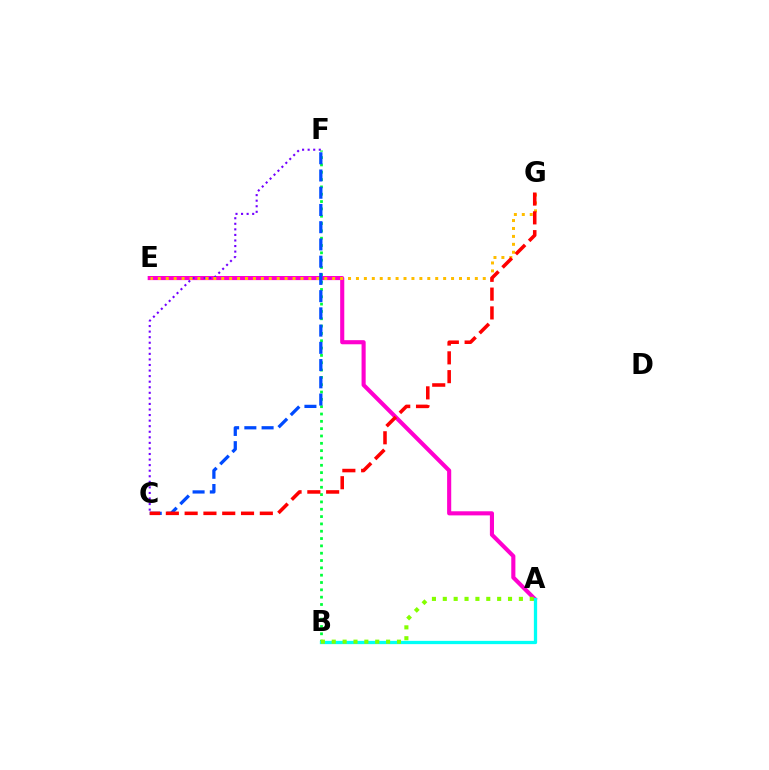{('A', 'E'): [{'color': '#ff00cf', 'line_style': 'solid', 'thickness': 2.96}], ('C', 'F'): [{'color': '#7200ff', 'line_style': 'dotted', 'thickness': 1.51}, {'color': '#004bff', 'line_style': 'dashed', 'thickness': 2.34}], ('B', 'F'): [{'color': '#00ff39', 'line_style': 'dotted', 'thickness': 1.99}], ('A', 'B'): [{'color': '#00fff6', 'line_style': 'solid', 'thickness': 2.35}, {'color': '#84ff00', 'line_style': 'dotted', 'thickness': 2.95}], ('E', 'G'): [{'color': '#ffbd00', 'line_style': 'dotted', 'thickness': 2.15}], ('C', 'G'): [{'color': '#ff0000', 'line_style': 'dashed', 'thickness': 2.55}]}